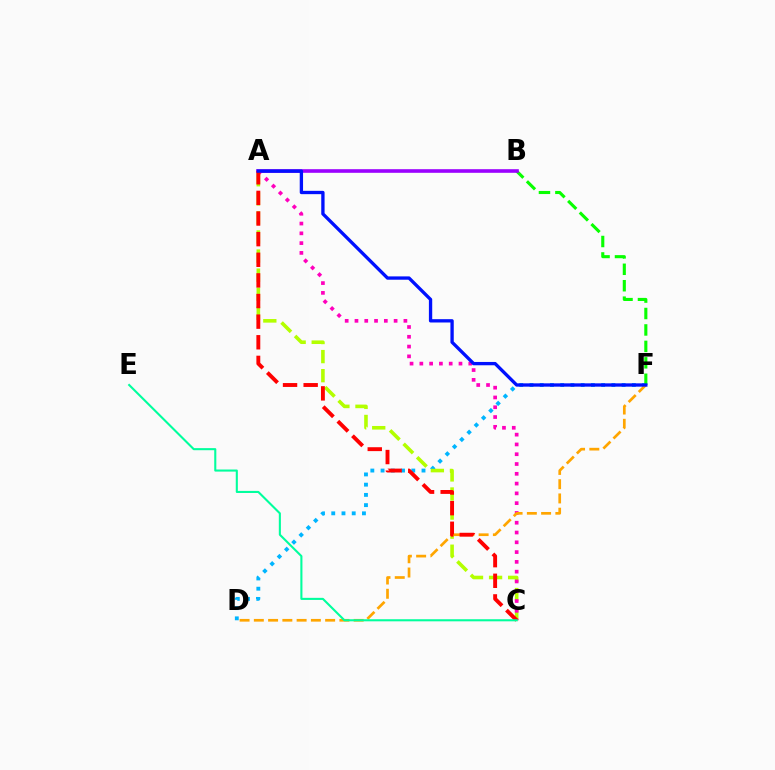{('D', 'F'): [{'color': '#00b5ff', 'line_style': 'dotted', 'thickness': 2.78}, {'color': '#ffa500', 'line_style': 'dashed', 'thickness': 1.94}], ('B', 'F'): [{'color': '#08ff00', 'line_style': 'dashed', 'thickness': 2.23}], ('A', 'C'): [{'color': '#b3ff00', 'line_style': 'dashed', 'thickness': 2.59}, {'color': '#ff00bd', 'line_style': 'dotted', 'thickness': 2.66}, {'color': '#ff0000', 'line_style': 'dashed', 'thickness': 2.8}], ('A', 'B'): [{'color': '#9b00ff', 'line_style': 'solid', 'thickness': 2.6}], ('A', 'F'): [{'color': '#0010ff', 'line_style': 'solid', 'thickness': 2.39}], ('C', 'E'): [{'color': '#00ff9d', 'line_style': 'solid', 'thickness': 1.5}]}